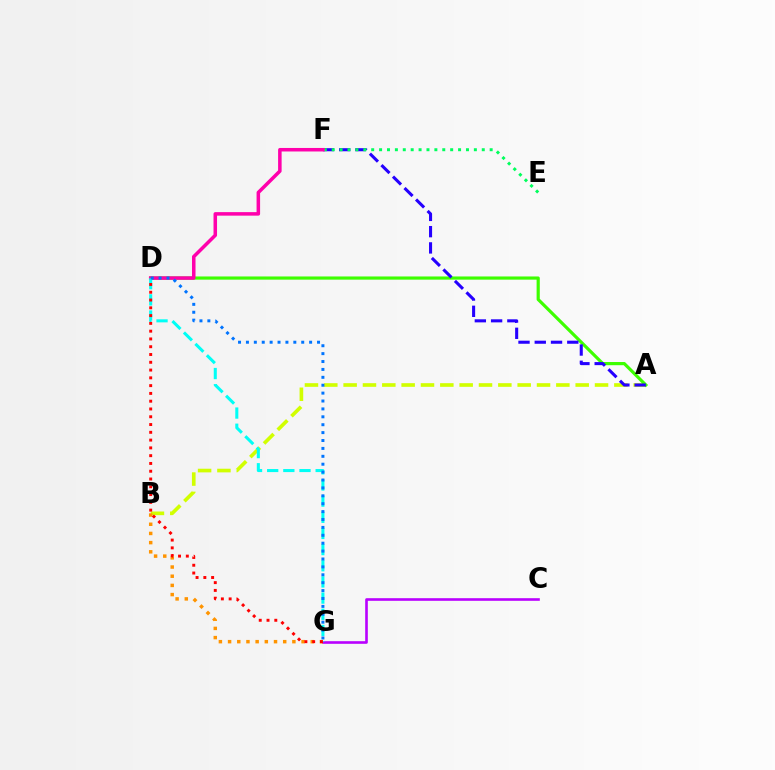{('A', 'B'): [{'color': '#d1ff00', 'line_style': 'dashed', 'thickness': 2.63}], ('C', 'G'): [{'color': '#b900ff', 'line_style': 'solid', 'thickness': 1.89}], ('A', 'D'): [{'color': '#3dff00', 'line_style': 'solid', 'thickness': 2.29}], ('A', 'F'): [{'color': '#2500ff', 'line_style': 'dashed', 'thickness': 2.21}], ('E', 'F'): [{'color': '#00ff5c', 'line_style': 'dotted', 'thickness': 2.15}], ('D', 'F'): [{'color': '#ff00ac', 'line_style': 'solid', 'thickness': 2.53}], ('B', 'G'): [{'color': '#ff9400', 'line_style': 'dotted', 'thickness': 2.5}], ('D', 'G'): [{'color': '#00fff6', 'line_style': 'dashed', 'thickness': 2.2}, {'color': '#0074ff', 'line_style': 'dotted', 'thickness': 2.15}, {'color': '#ff0000', 'line_style': 'dotted', 'thickness': 2.11}]}